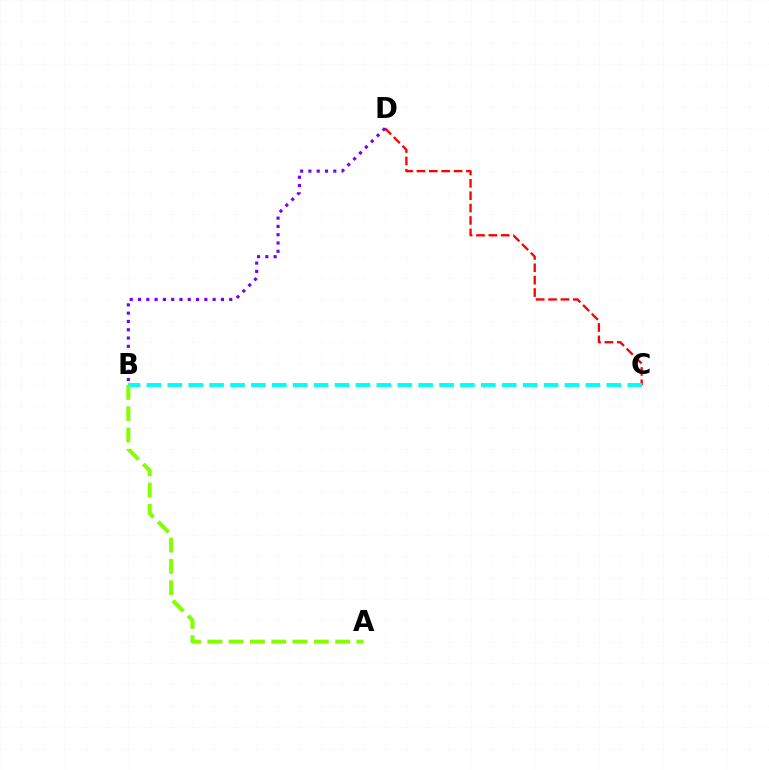{('C', 'D'): [{'color': '#ff0000', 'line_style': 'dashed', 'thickness': 1.68}], ('B', 'C'): [{'color': '#00fff6', 'line_style': 'dashed', 'thickness': 2.84}], ('A', 'B'): [{'color': '#84ff00', 'line_style': 'dashed', 'thickness': 2.89}], ('B', 'D'): [{'color': '#7200ff', 'line_style': 'dotted', 'thickness': 2.25}]}